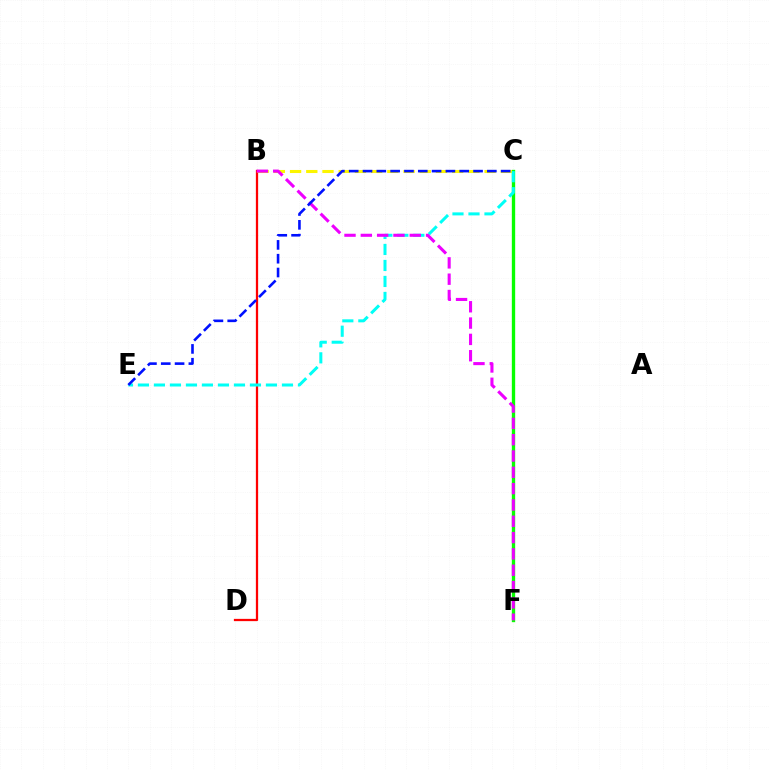{('B', 'D'): [{'color': '#ff0000', 'line_style': 'solid', 'thickness': 1.63}], ('C', 'F'): [{'color': '#08ff00', 'line_style': 'solid', 'thickness': 2.41}], ('B', 'C'): [{'color': '#fcf500', 'line_style': 'dashed', 'thickness': 2.2}], ('C', 'E'): [{'color': '#00fff6', 'line_style': 'dashed', 'thickness': 2.17}, {'color': '#0010ff', 'line_style': 'dashed', 'thickness': 1.88}], ('B', 'F'): [{'color': '#ee00ff', 'line_style': 'dashed', 'thickness': 2.22}]}